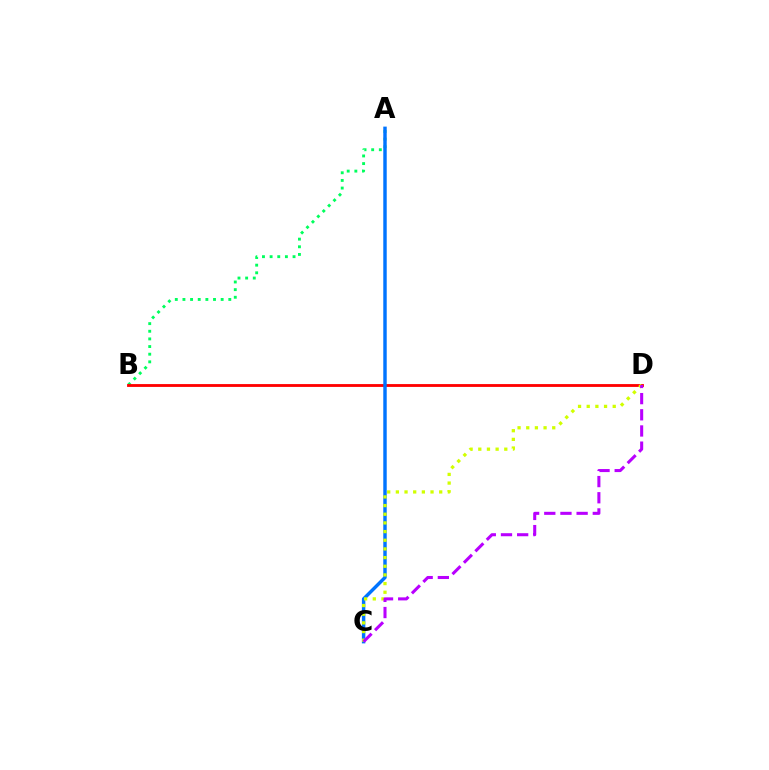{('A', 'B'): [{'color': '#00ff5c', 'line_style': 'dotted', 'thickness': 2.08}], ('B', 'D'): [{'color': '#ff0000', 'line_style': 'solid', 'thickness': 2.04}], ('A', 'C'): [{'color': '#0074ff', 'line_style': 'solid', 'thickness': 2.48}], ('C', 'D'): [{'color': '#d1ff00', 'line_style': 'dotted', 'thickness': 2.35}, {'color': '#b900ff', 'line_style': 'dashed', 'thickness': 2.2}]}